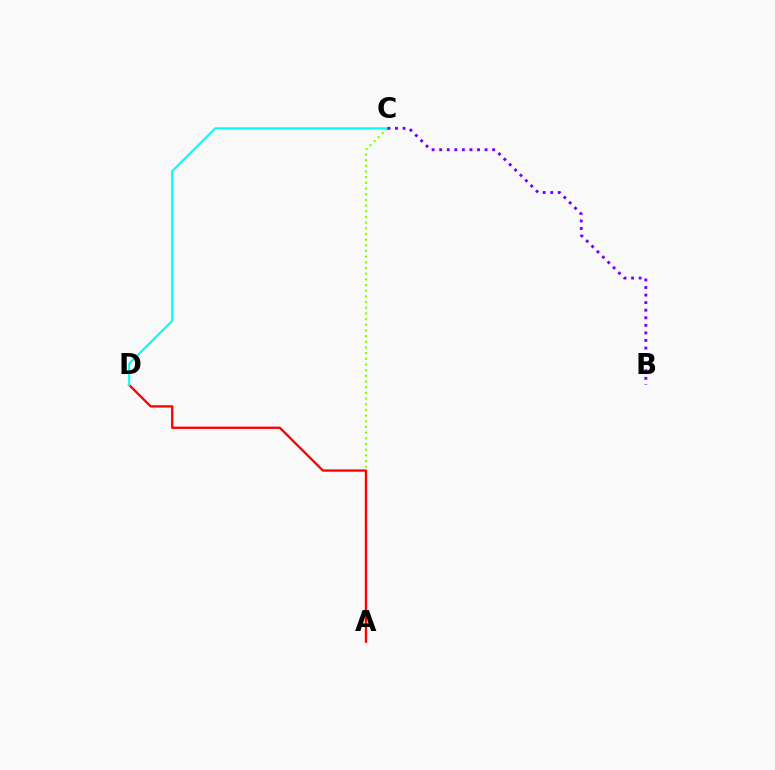{('A', 'C'): [{'color': '#84ff00', 'line_style': 'dotted', 'thickness': 1.54}], ('A', 'D'): [{'color': '#ff0000', 'line_style': 'solid', 'thickness': 1.67}], ('C', 'D'): [{'color': '#00fff6', 'line_style': 'solid', 'thickness': 1.52}], ('B', 'C'): [{'color': '#7200ff', 'line_style': 'dotted', 'thickness': 2.06}]}